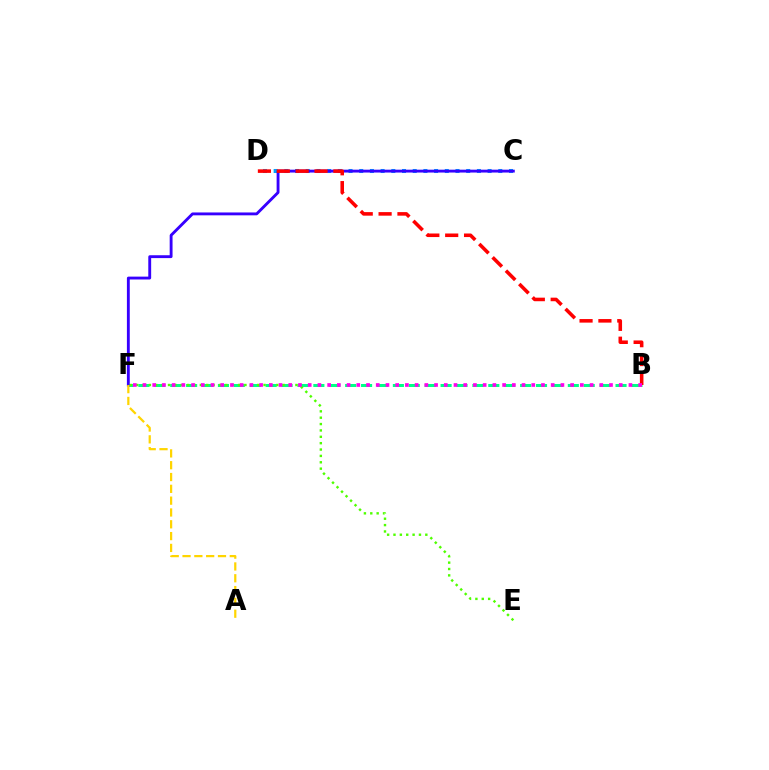{('C', 'D'): [{'color': '#009eff', 'line_style': 'dotted', 'thickness': 2.91}], ('B', 'F'): [{'color': '#00ff86', 'line_style': 'dashed', 'thickness': 2.16}, {'color': '#ff00ed', 'line_style': 'dotted', 'thickness': 2.64}], ('C', 'F'): [{'color': '#3700ff', 'line_style': 'solid', 'thickness': 2.06}], ('B', 'D'): [{'color': '#ff0000', 'line_style': 'dashed', 'thickness': 2.56}], ('E', 'F'): [{'color': '#4fff00', 'line_style': 'dotted', 'thickness': 1.73}], ('A', 'F'): [{'color': '#ffd500', 'line_style': 'dashed', 'thickness': 1.61}]}